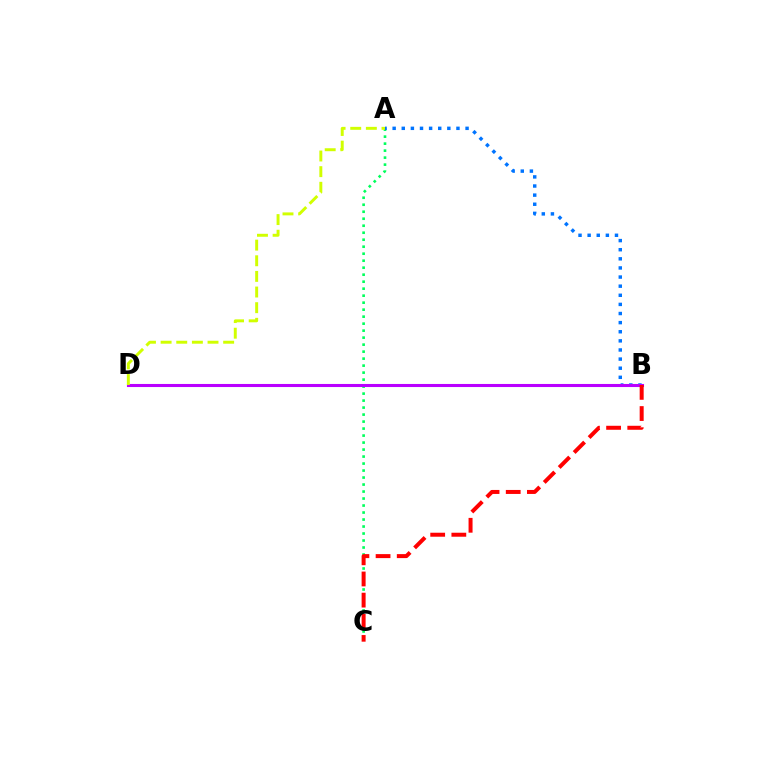{('A', 'C'): [{'color': '#00ff5c', 'line_style': 'dotted', 'thickness': 1.9}], ('A', 'B'): [{'color': '#0074ff', 'line_style': 'dotted', 'thickness': 2.48}], ('B', 'D'): [{'color': '#b900ff', 'line_style': 'solid', 'thickness': 2.22}], ('A', 'D'): [{'color': '#d1ff00', 'line_style': 'dashed', 'thickness': 2.12}], ('B', 'C'): [{'color': '#ff0000', 'line_style': 'dashed', 'thickness': 2.87}]}